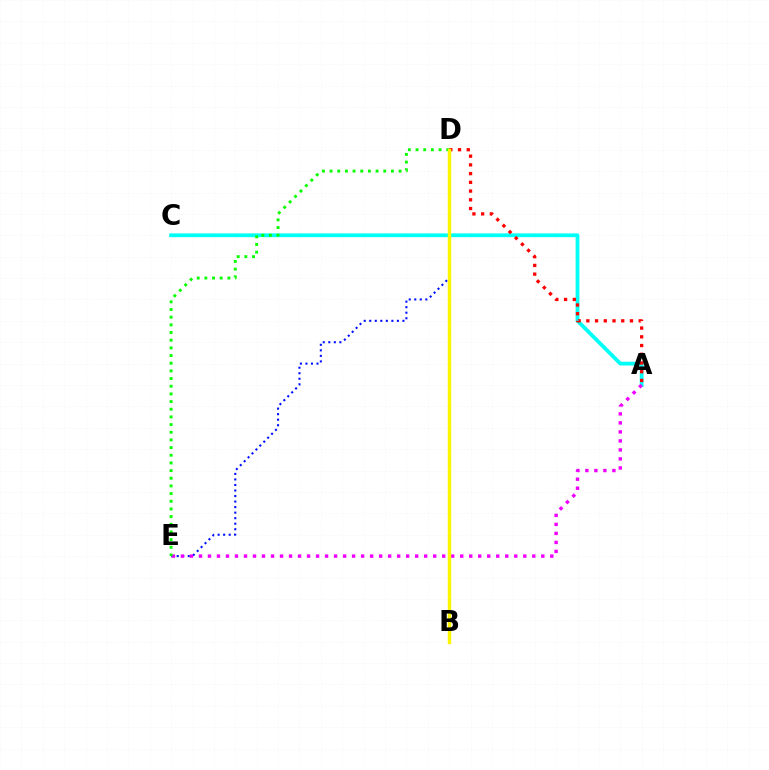{('A', 'C'): [{'color': '#00fff6', 'line_style': 'solid', 'thickness': 2.73}], ('A', 'D'): [{'color': '#ff0000', 'line_style': 'dotted', 'thickness': 2.37}], ('D', 'E'): [{'color': '#0010ff', 'line_style': 'dotted', 'thickness': 1.5}, {'color': '#08ff00', 'line_style': 'dotted', 'thickness': 2.08}], ('A', 'E'): [{'color': '#ee00ff', 'line_style': 'dotted', 'thickness': 2.45}], ('B', 'D'): [{'color': '#fcf500', 'line_style': 'solid', 'thickness': 2.45}]}